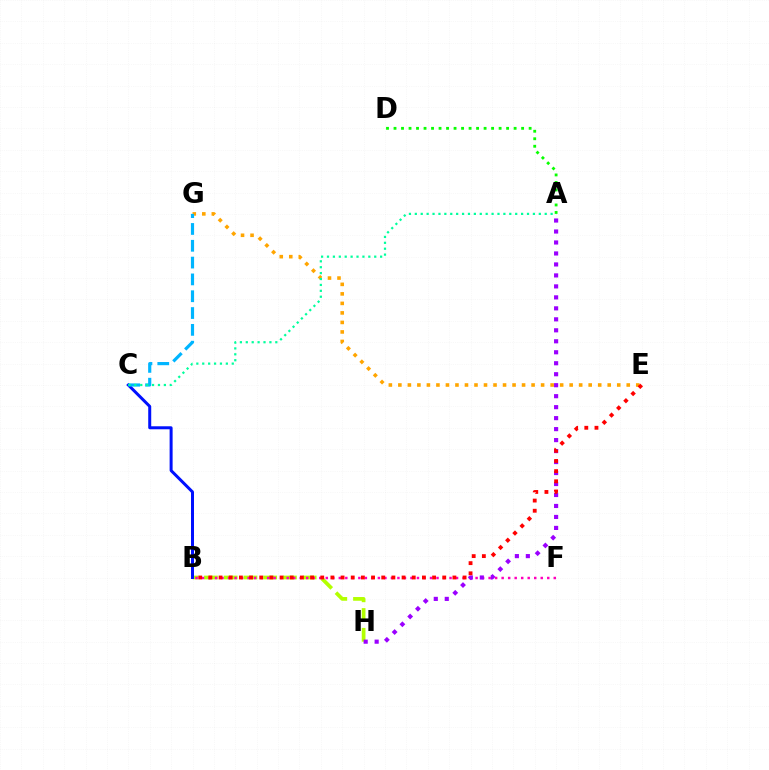{('B', 'H'): [{'color': '#b3ff00', 'line_style': 'dashed', 'thickness': 2.68}], ('B', 'F'): [{'color': '#ff00bd', 'line_style': 'dotted', 'thickness': 1.77}], ('B', 'C'): [{'color': '#0010ff', 'line_style': 'solid', 'thickness': 2.16}], ('A', 'H'): [{'color': '#9b00ff', 'line_style': 'dotted', 'thickness': 2.98}], ('A', 'D'): [{'color': '#08ff00', 'line_style': 'dotted', 'thickness': 2.04}], ('E', 'G'): [{'color': '#ffa500', 'line_style': 'dotted', 'thickness': 2.59}], ('B', 'E'): [{'color': '#ff0000', 'line_style': 'dotted', 'thickness': 2.76}], ('C', 'G'): [{'color': '#00b5ff', 'line_style': 'dashed', 'thickness': 2.28}], ('A', 'C'): [{'color': '#00ff9d', 'line_style': 'dotted', 'thickness': 1.6}]}